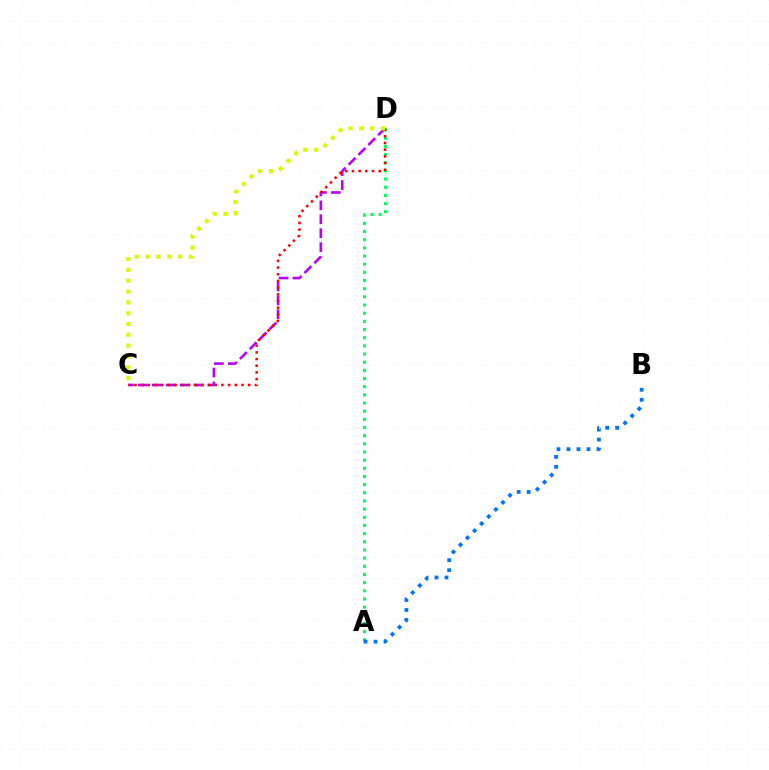{('C', 'D'): [{'color': '#b900ff', 'line_style': 'dashed', 'thickness': 1.89}, {'color': '#ff0000', 'line_style': 'dotted', 'thickness': 1.82}, {'color': '#d1ff00', 'line_style': 'dotted', 'thickness': 2.94}], ('A', 'D'): [{'color': '#00ff5c', 'line_style': 'dotted', 'thickness': 2.22}], ('A', 'B'): [{'color': '#0074ff', 'line_style': 'dotted', 'thickness': 2.72}]}